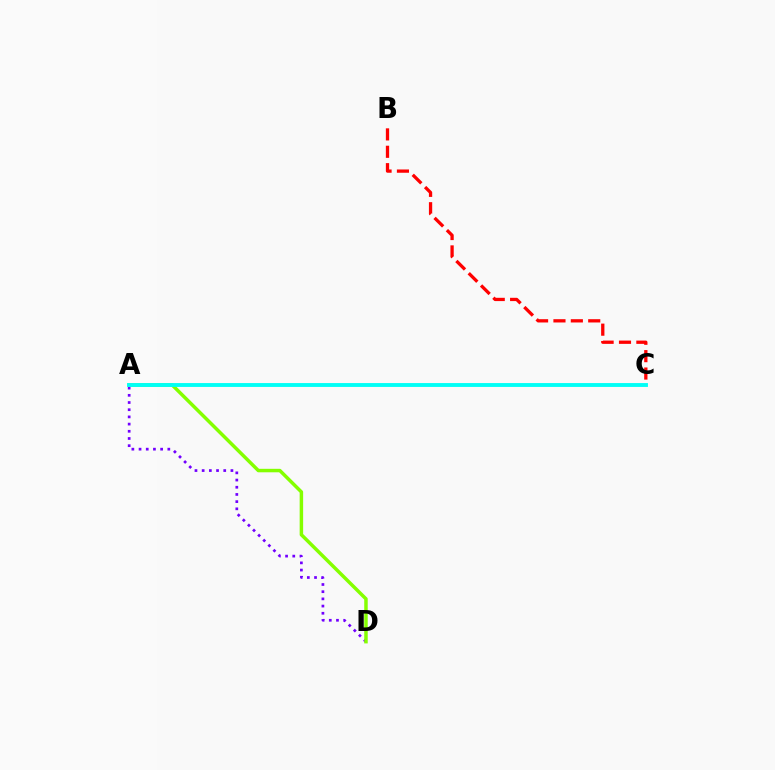{('B', 'C'): [{'color': '#ff0000', 'line_style': 'dashed', 'thickness': 2.36}], ('A', 'D'): [{'color': '#7200ff', 'line_style': 'dotted', 'thickness': 1.95}, {'color': '#84ff00', 'line_style': 'solid', 'thickness': 2.5}], ('A', 'C'): [{'color': '#00fff6', 'line_style': 'solid', 'thickness': 2.79}]}